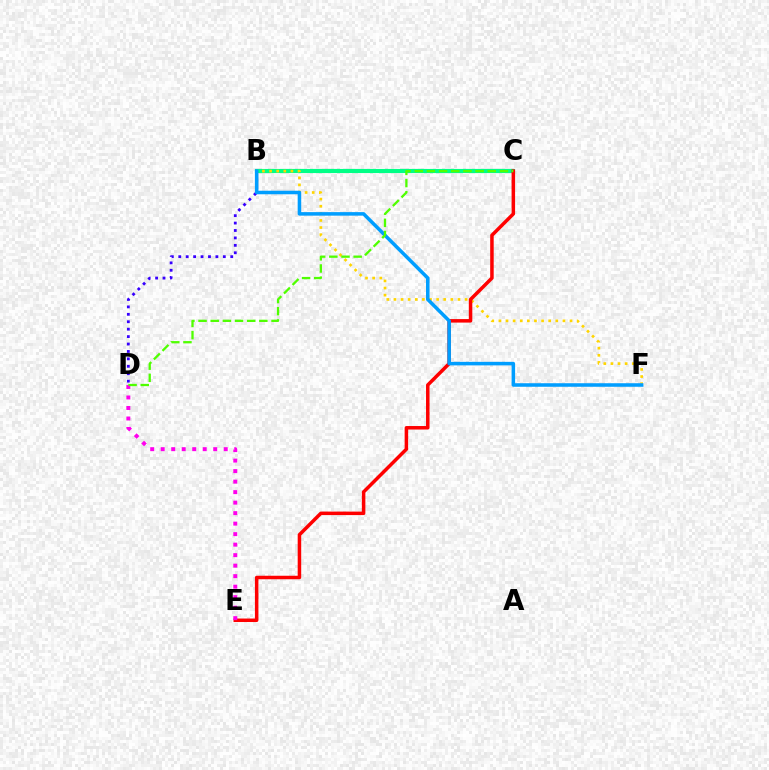{('B', 'C'): [{'color': '#00ff86', 'line_style': 'solid', 'thickness': 2.98}], ('B', 'F'): [{'color': '#ffd500', 'line_style': 'dotted', 'thickness': 1.93}, {'color': '#009eff', 'line_style': 'solid', 'thickness': 2.55}], ('C', 'E'): [{'color': '#ff0000', 'line_style': 'solid', 'thickness': 2.52}], ('B', 'D'): [{'color': '#3700ff', 'line_style': 'dotted', 'thickness': 2.02}], ('D', 'E'): [{'color': '#ff00ed', 'line_style': 'dotted', 'thickness': 2.85}], ('C', 'D'): [{'color': '#4fff00', 'line_style': 'dashed', 'thickness': 1.65}]}